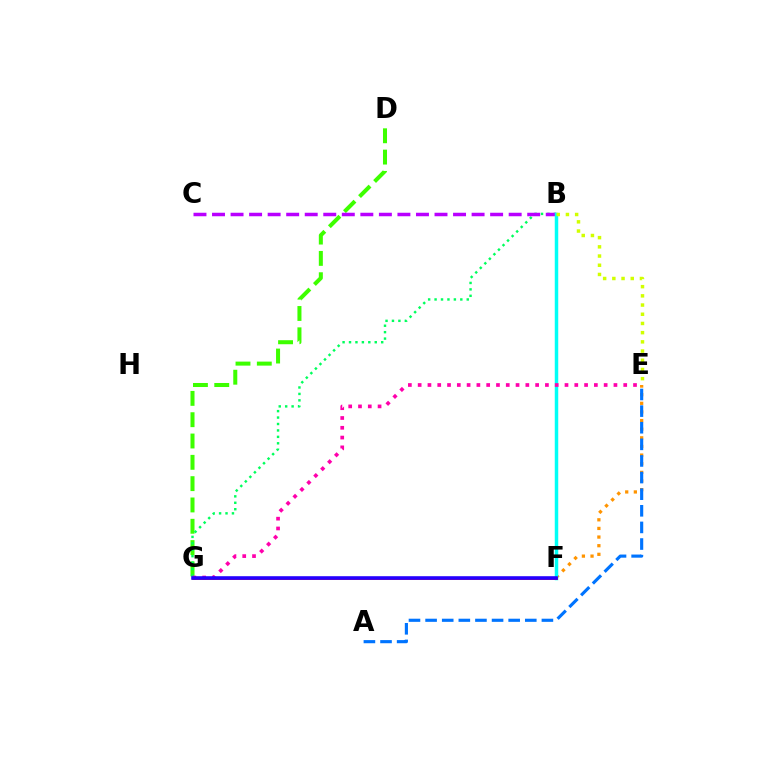{('D', 'G'): [{'color': '#3dff00', 'line_style': 'dashed', 'thickness': 2.9}], ('E', 'F'): [{'color': '#ff9400', 'line_style': 'dotted', 'thickness': 2.35}], ('B', 'G'): [{'color': '#00ff5c', 'line_style': 'dotted', 'thickness': 1.75}], ('B', 'C'): [{'color': '#b900ff', 'line_style': 'dashed', 'thickness': 2.52}], ('B', 'F'): [{'color': '#00fff6', 'line_style': 'solid', 'thickness': 2.5}], ('E', 'G'): [{'color': '#ff00ac', 'line_style': 'dotted', 'thickness': 2.66}], ('F', 'G'): [{'color': '#ff0000', 'line_style': 'solid', 'thickness': 1.97}, {'color': '#2500ff', 'line_style': 'solid', 'thickness': 2.59}], ('B', 'E'): [{'color': '#d1ff00', 'line_style': 'dotted', 'thickness': 2.5}], ('A', 'E'): [{'color': '#0074ff', 'line_style': 'dashed', 'thickness': 2.26}]}